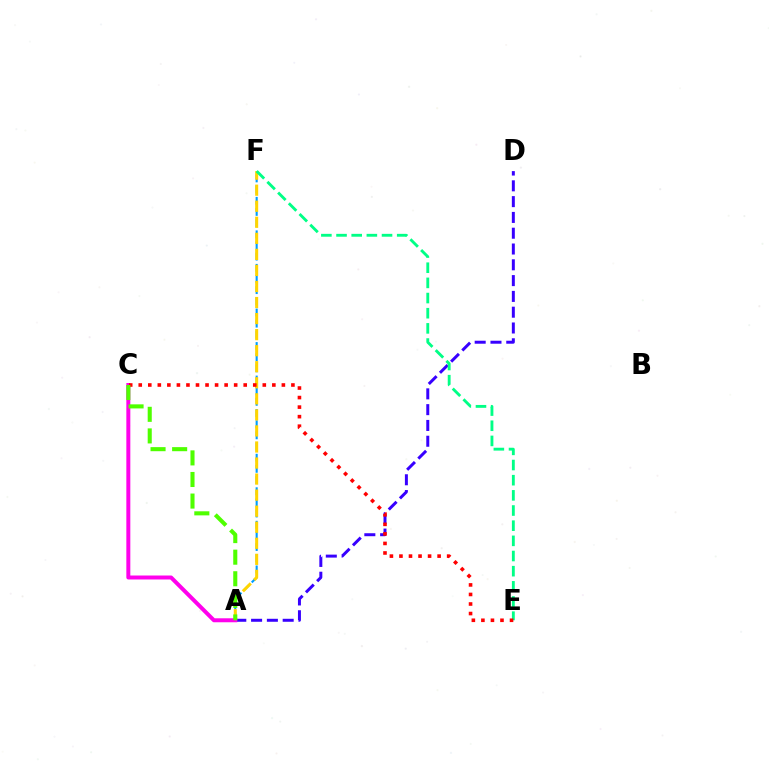{('A', 'D'): [{'color': '#3700ff', 'line_style': 'dashed', 'thickness': 2.15}], ('A', 'F'): [{'color': '#009eff', 'line_style': 'dashed', 'thickness': 1.52}, {'color': '#ffd500', 'line_style': 'dashed', 'thickness': 2.18}], ('E', 'F'): [{'color': '#00ff86', 'line_style': 'dashed', 'thickness': 2.06}], ('A', 'C'): [{'color': '#ff00ed', 'line_style': 'solid', 'thickness': 2.86}, {'color': '#4fff00', 'line_style': 'dashed', 'thickness': 2.93}], ('C', 'E'): [{'color': '#ff0000', 'line_style': 'dotted', 'thickness': 2.59}]}